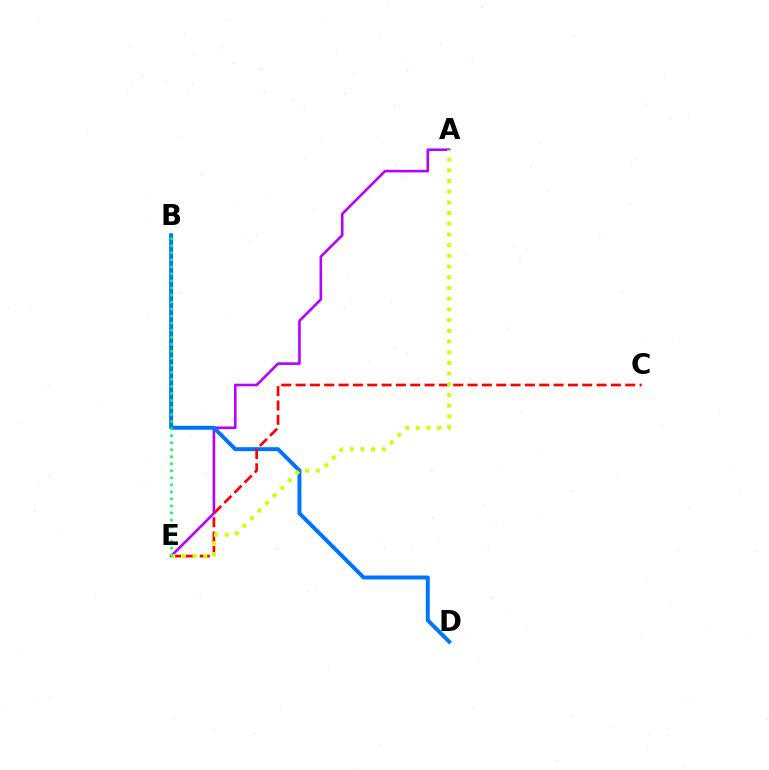{('A', 'E'): [{'color': '#b900ff', 'line_style': 'solid', 'thickness': 1.88}, {'color': '#d1ff00', 'line_style': 'dotted', 'thickness': 2.91}], ('B', 'D'): [{'color': '#0074ff', 'line_style': 'solid', 'thickness': 2.85}], ('C', 'E'): [{'color': '#ff0000', 'line_style': 'dashed', 'thickness': 1.95}], ('B', 'E'): [{'color': '#00ff5c', 'line_style': 'dotted', 'thickness': 1.91}]}